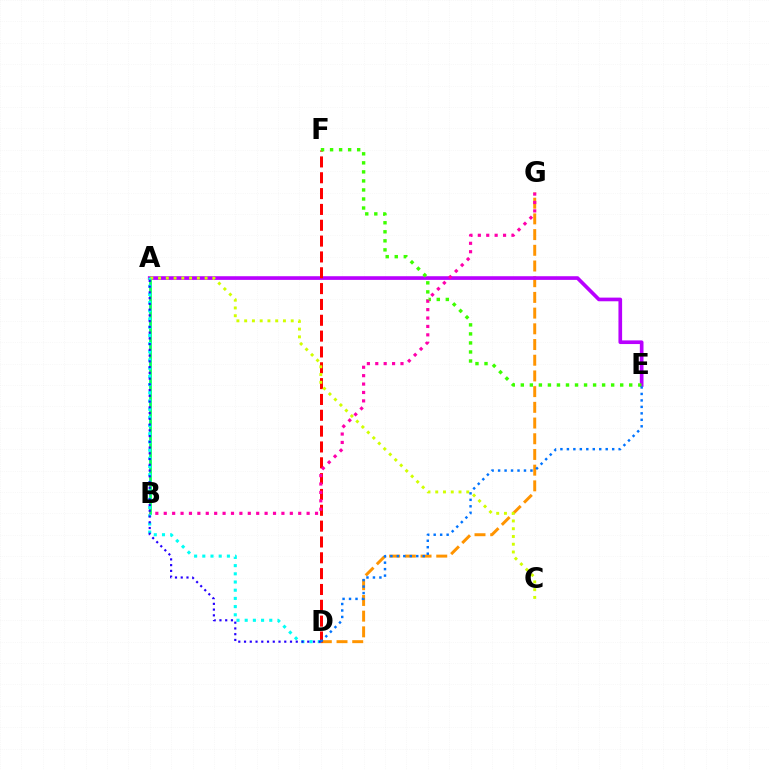{('D', 'G'): [{'color': '#ff9400', 'line_style': 'dashed', 'thickness': 2.13}], ('A', 'E'): [{'color': '#b900ff', 'line_style': 'solid', 'thickness': 2.64}], ('A', 'B'): [{'color': '#00ff5c', 'line_style': 'solid', 'thickness': 1.98}], ('D', 'F'): [{'color': '#ff0000', 'line_style': 'dashed', 'thickness': 2.15}], ('A', 'C'): [{'color': '#d1ff00', 'line_style': 'dotted', 'thickness': 2.11}], ('A', 'D'): [{'color': '#00fff6', 'line_style': 'dotted', 'thickness': 2.23}, {'color': '#2500ff', 'line_style': 'dotted', 'thickness': 1.56}], ('E', 'F'): [{'color': '#3dff00', 'line_style': 'dotted', 'thickness': 2.45}], ('B', 'G'): [{'color': '#ff00ac', 'line_style': 'dotted', 'thickness': 2.28}], ('D', 'E'): [{'color': '#0074ff', 'line_style': 'dotted', 'thickness': 1.76}]}